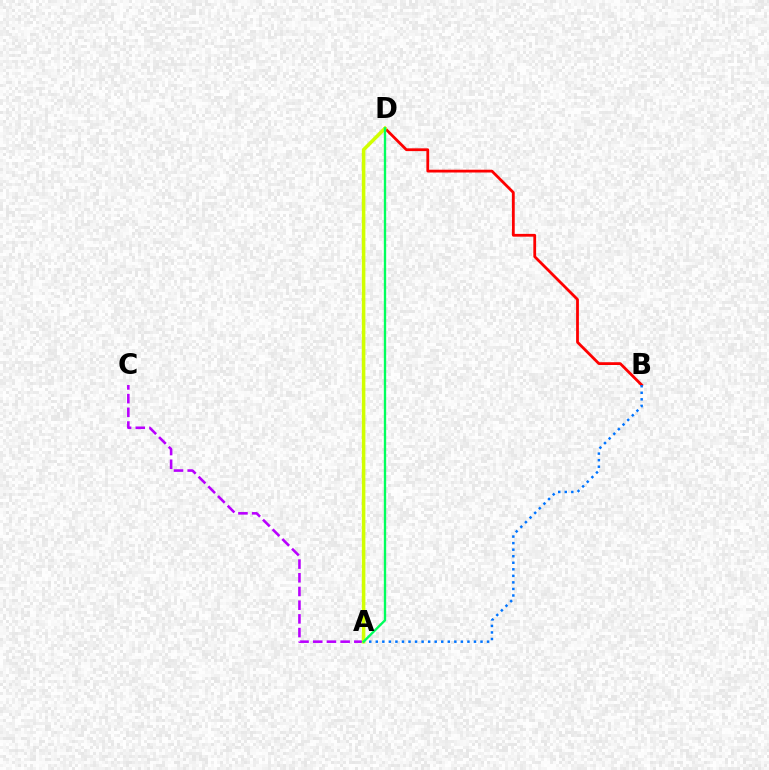{('B', 'D'): [{'color': '#ff0000', 'line_style': 'solid', 'thickness': 2.0}], ('A', 'B'): [{'color': '#0074ff', 'line_style': 'dotted', 'thickness': 1.78}], ('A', 'C'): [{'color': '#b900ff', 'line_style': 'dashed', 'thickness': 1.86}], ('A', 'D'): [{'color': '#d1ff00', 'line_style': 'solid', 'thickness': 2.54}, {'color': '#00ff5c', 'line_style': 'solid', 'thickness': 1.69}]}